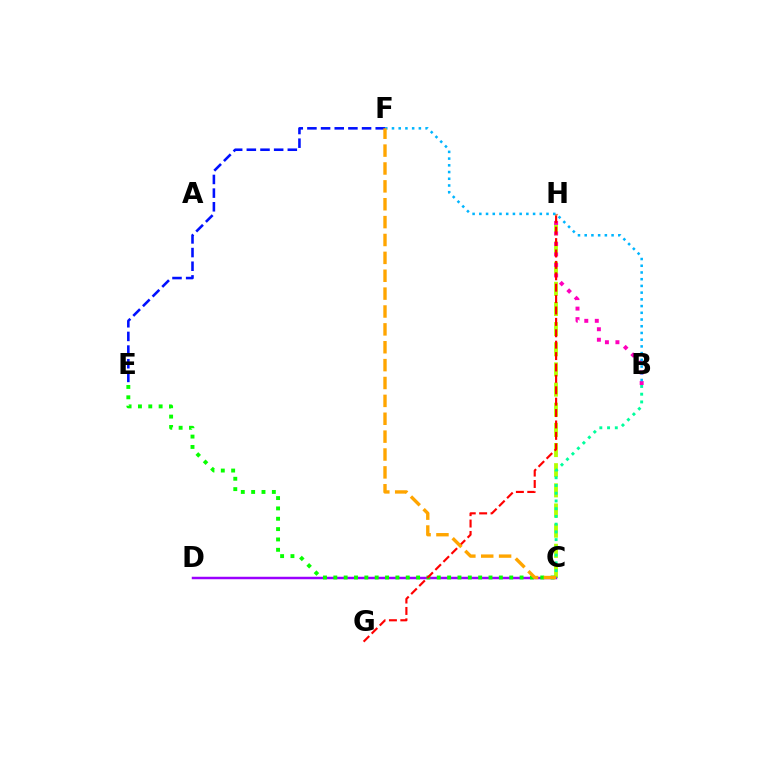{('C', 'H'): [{'color': '#b3ff00', 'line_style': 'dashed', 'thickness': 2.74}], ('B', 'H'): [{'color': '#ff00bd', 'line_style': 'dotted', 'thickness': 2.85}], ('B', 'F'): [{'color': '#00b5ff', 'line_style': 'dotted', 'thickness': 1.83}], ('C', 'D'): [{'color': '#9b00ff', 'line_style': 'solid', 'thickness': 1.78}], ('C', 'E'): [{'color': '#08ff00', 'line_style': 'dotted', 'thickness': 2.81}], ('B', 'C'): [{'color': '#00ff9d', 'line_style': 'dotted', 'thickness': 2.1}], ('G', 'H'): [{'color': '#ff0000', 'line_style': 'dashed', 'thickness': 1.55}], ('E', 'F'): [{'color': '#0010ff', 'line_style': 'dashed', 'thickness': 1.86}], ('C', 'F'): [{'color': '#ffa500', 'line_style': 'dashed', 'thickness': 2.43}]}